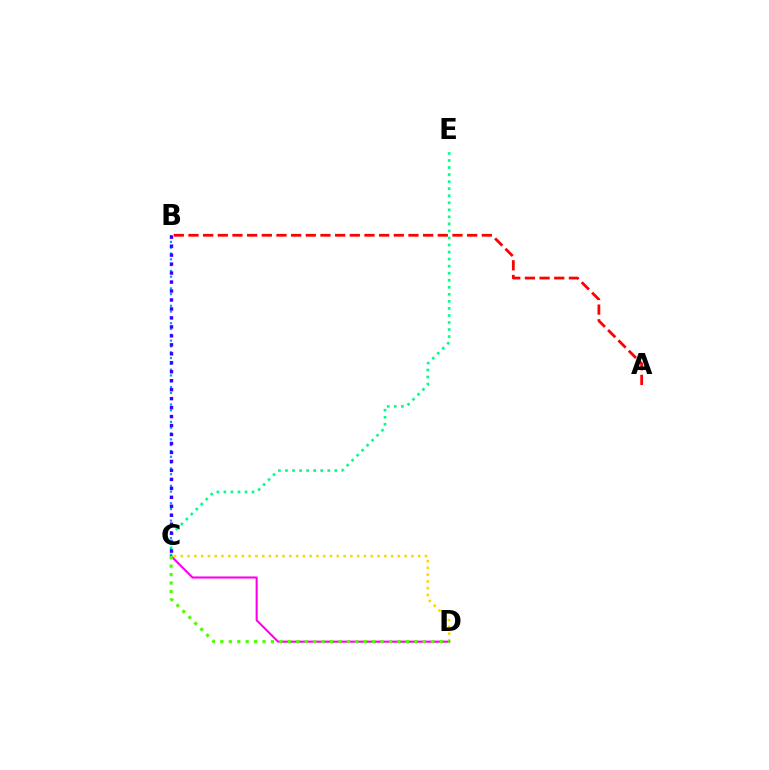{('C', 'E'): [{'color': '#00ff86', 'line_style': 'dotted', 'thickness': 1.91}], ('B', 'C'): [{'color': '#009eff', 'line_style': 'dotted', 'thickness': 1.58}, {'color': '#3700ff', 'line_style': 'dotted', 'thickness': 2.44}], ('C', 'D'): [{'color': '#ffd500', 'line_style': 'dotted', 'thickness': 1.84}, {'color': '#ff00ed', 'line_style': 'solid', 'thickness': 1.51}, {'color': '#4fff00', 'line_style': 'dotted', 'thickness': 2.29}], ('A', 'B'): [{'color': '#ff0000', 'line_style': 'dashed', 'thickness': 1.99}]}